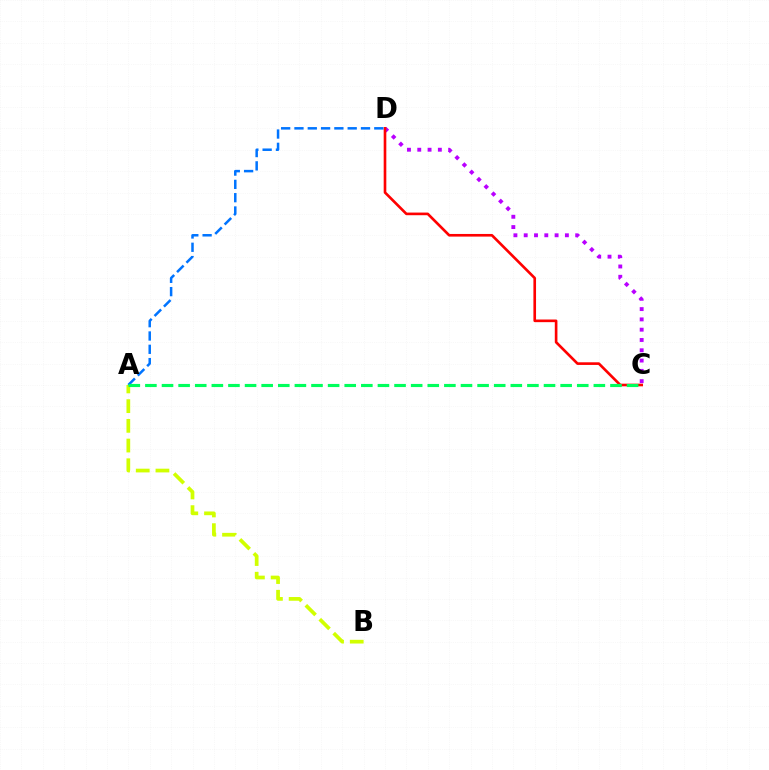{('C', 'D'): [{'color': '#b900ff', 'line_style': 'dotted', 'thickness': 2.8}, {'color': '#ff0000', 'line_style': 'solid', 'thickness': 1.9}], ('A', 'B'): [{'color': '#d1ff00', 'line_style': 'dashed', 'thickness': 2.68}], ('A', 'D'): [{'color': '#0074ff', 'line_style': 'dashed', 'thickness': 1.81}], ('A', 'C'): [{'color': '#00ff5c', 'line_style': 'dashed', 'thickness': 2.26}]}